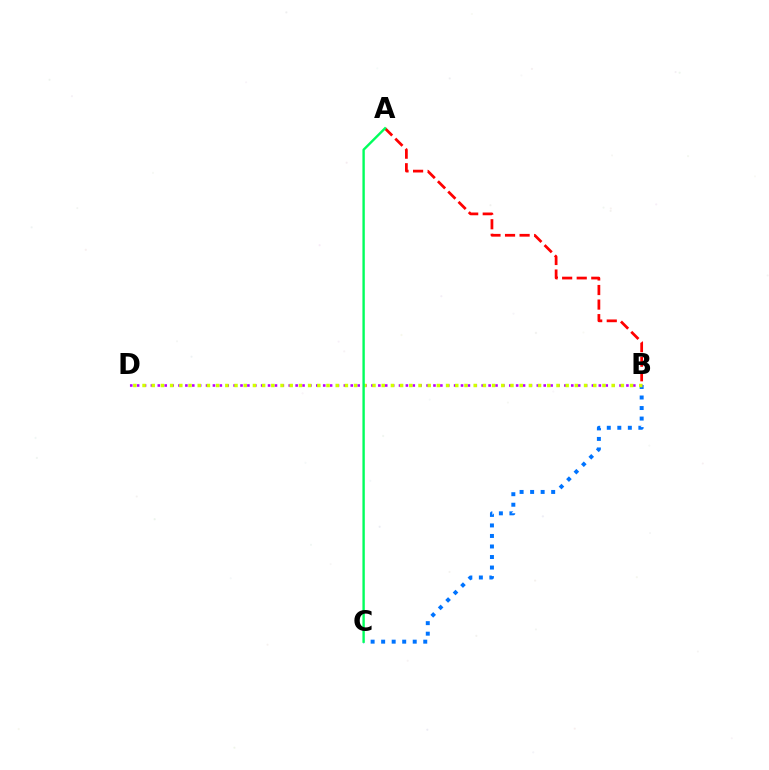{('B', 'C'): [{'color': '#0074ff', 'line_style': 'dotted', 'thickness': 2.86}], ('B', 'D'): [{'color': '#b900ff', 'line_style': 'dotted', 'thickness': 1.87}, {'color': '#d1ff00', 'line_style': 'dotted', 'thickness': 2.5}], ('A', 'B'): [{'color': '#ff0000', 'line_style': 'dashed', 'thickness': 1.98}], ('A', 'C'): [{'color': '#00ff5c', 'line_style': 'solid', 'thickness': 1.72}]}